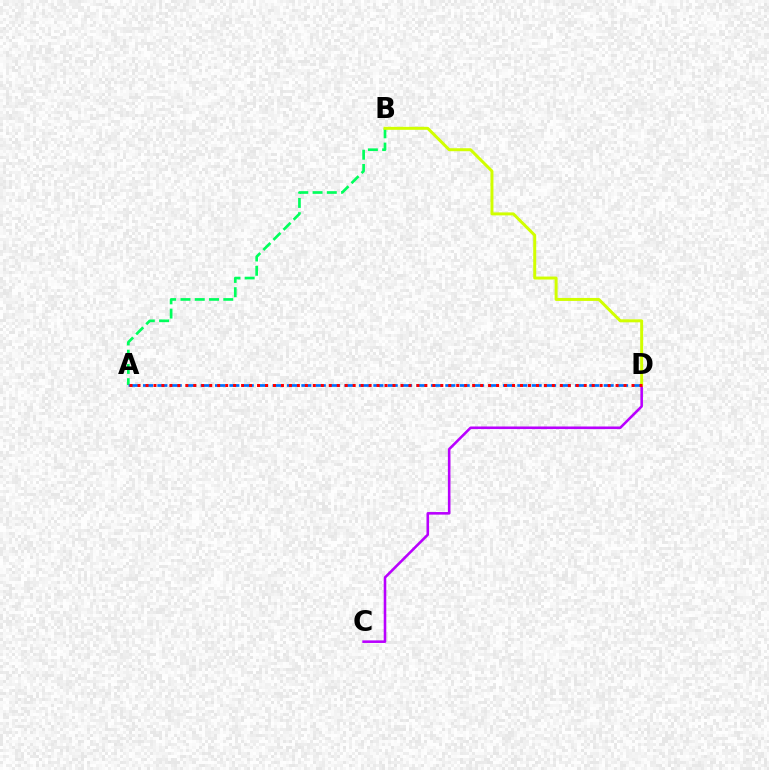{('A', 'B'): [{'color': '#00ff5c', 'line_style': 'dashed', 'thickness': 1.94}], ('A', 'D'): [{'color': '#0074ff', 'line_style': 'dashed', 'thickness': 1.96}, {'color': '#ff0000', 'line_style': 'dotted', 'thickness': 2.16}], ('C', 'D'): [{'color': '#b900ff', 'line_style': 'solid', 'thickness': 1.86}], ('B', 'D'): [{'color': '#d1ff00', 'line_style': 'solid', 'thickness': 2.15}]}